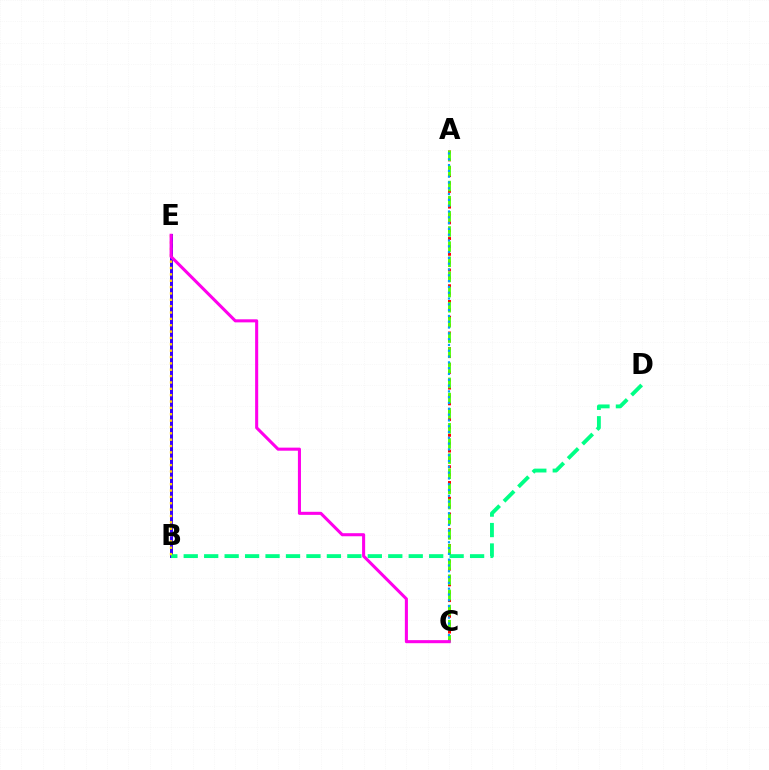{('B', 'E'): [{'color': '#3700ff', 'line_style': 'solid', 'thickness': 2.15}, {'color': '#ffd500', 'line_style': 'dotted', 'thickness': 1.73}], ('A', 'C'): [{'color': '#ff0000', 'line_style': 'dotted', 'thickness': 2.14}, {'color': '#4fff00', 'line_style': 'dashed', 'thickness': 2.06}, {'color': '#009eff', 'line_style': 'dotted', 'thickness': 1.58}], ('B', 'D'): [{'color': '#00ff86', 'line_style': 'dashed', 'thickness': 2.78}], ('C', 'E'): [{'color': '#ff00ed', 'line_style': 'solid', 'thickness': 2.21}]}